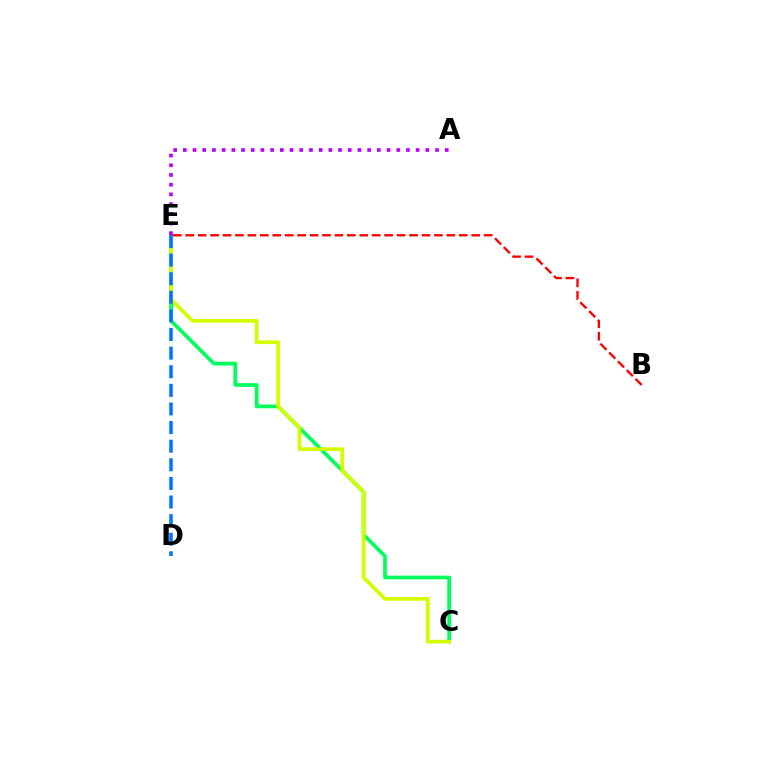{('C', 'E'): [{'color': '#00ff5c', 'line_style': 'solid', 'thickness': 2.67}, {'color': '#d1ff00', 'line_style': 'solid', 'thickness': 2.68}], ('D', 'E'): [{'color': '#0074ff', 'line_style': 'dashed', 'thickness': 2.53}], ('A', 'E'): [{'color': '#b900ff', 'line_style': 'dotted', 'thickness': 2.64}], ('B', 'E'): [{'color': '#ff0000', 'line_style': 'dashed', 'thickness': 1.69}]}